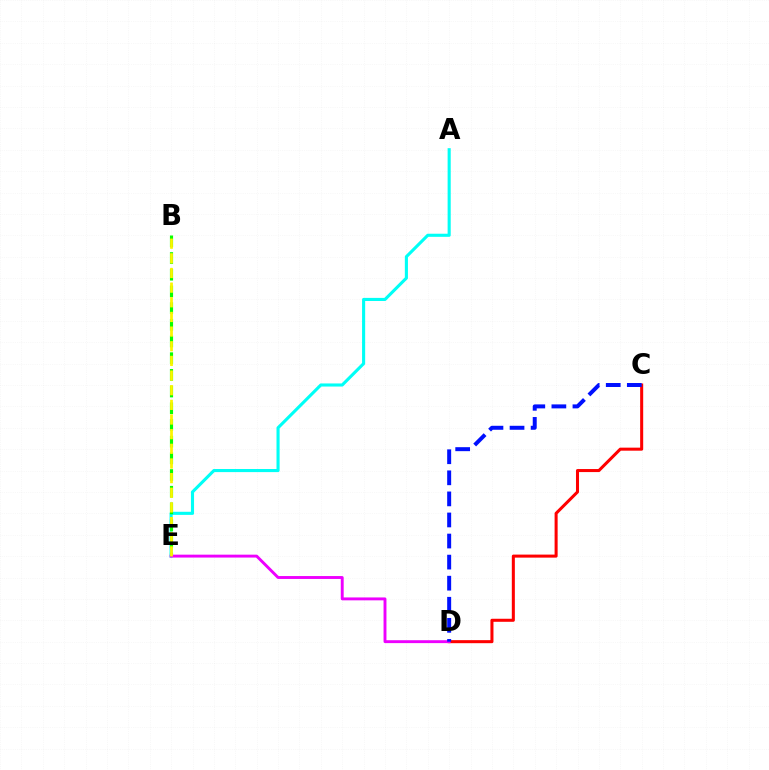{('A', 'E'): [{'color': '#00fff6', 'line_style': 'solid', 'thickness': 2.23}], ('C', 'D'): [{'color': '#ff0000', 'line_style': 'solid', 'thickness': 2.19}, {'color': '#0010ff', 'line_style': 'dashed', 'thickness': 2.86}], ('B', 'E'): [{'color': '#08ff00', 'line_style': 'dashed', 'thickness': 2.27}, {'color': '#fcf500', 'line_style': 'dashed', 'thickness': 1.99}], ('D', 'E'): [{'color': '#ee00ff', 'line_style': 'solid', 'thickness': 2.09}]}